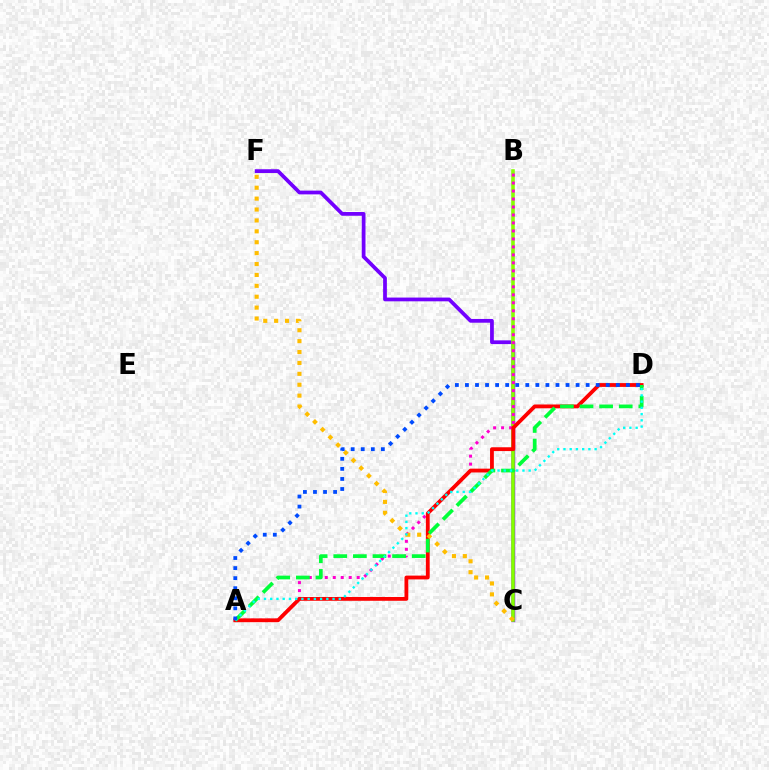{('C', 'F'): [{'color': '#7200ff', 'line_style': 'solid', 'thickness': 2.7}, {'color': '#ffbd00', 'line_style': 'dotted', 'thickness': 2.96}], ('B', 'C'): [{'color': '#84ff00', 'line_style': 'solid', 'thickness': 2.57}], ('A', 'B'): [{'color': '#ff00cf', 'line_style': 'dotted', 'thickness': 2.17}], ('A', 'D'): [{'color': '#ff0000', 'line_style': 'solid', 'thickness': 2.74}, {'color': '#00ff39', 'line_style': 'dashed', 'thickness': 2.66}, {'color': '#00fff6', 'line_style': 'dotted', 'thickness': 1.69}, {'color': '#004bff', 'line_style': 'dotted', 'thickness': 2.73}]}